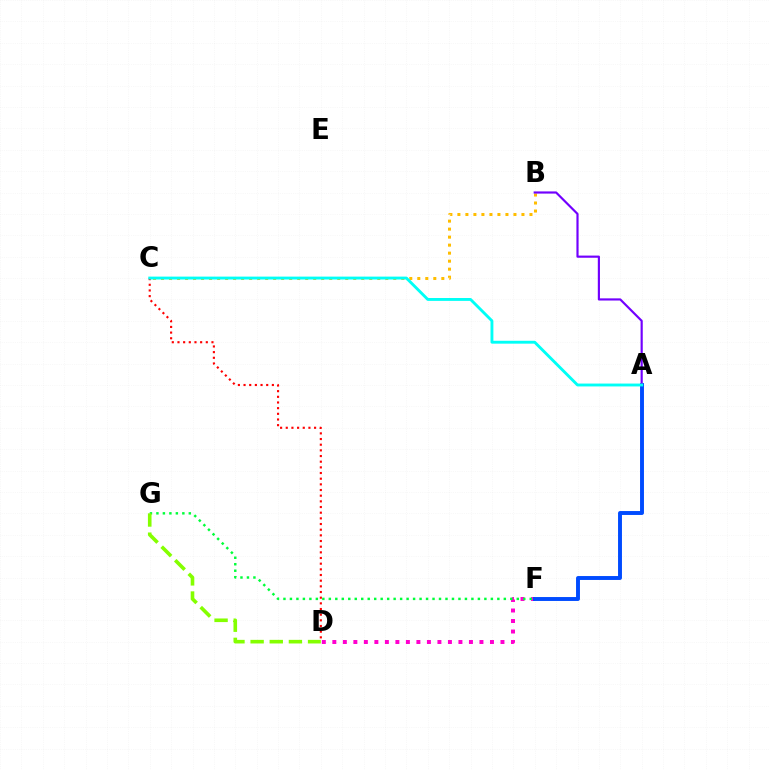{('D', 'F'): [{'color': '#ff00cf', 'line_style': 'dotted', 'thickness': 2.85}], ('A', 'F'): [{'color': '#004bff', 'line_style': 'solid', 'thickness': 2.82}], ('B', 'C'): [{'color': '#ffbd00', 'line_style': 'dotted', 'thickness': 2.18}], ('F', 'G'): [{'color': '#00ff39', 'line_style': 'dotted', 'thickness': 1.76}], ('D', 'G'): [{'color': '#84ff00', 'line_style': 'dashed', 'thickness': 2.6}], ('A', 'B'): [{'color': '#7200ff', 'line_style': 'solid', 'thickness': 1.56}], ('C', 'D'): [{'color': '#ff0000', 'line_style': 'dotted', 'thickness': 1.54}], ('A', 'C'): [{'color': '#00fff6', 'line_style': 'solid', 'thickness': 2.07}]}